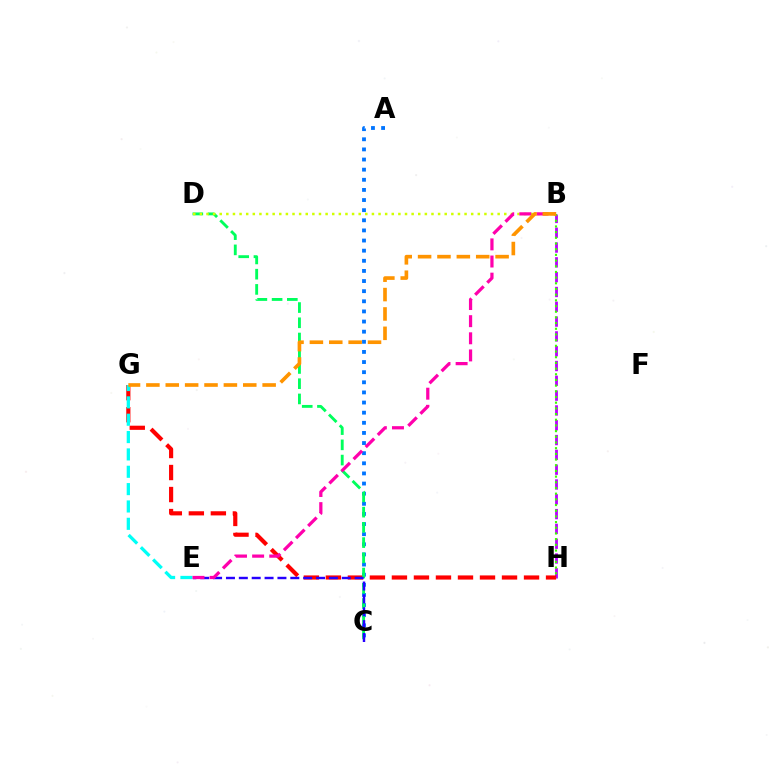{('B', 'H'): [{'color': '#b900ff', 'line_style': 'dashed', 'thickness': 2.01}, {'color': '#3dff00', 'line_style': 'dotted', 'thickness': 1.54}], ('A', 'C'): [{'color': '#0074ff', 'line_style': 'dotted', 'thickness': 2.75}], ('G', 'H'): [{'color': '#ff0000', 'line_style': 'dashed', 'thickness': 2.99}], ('C', 'D'): [{'color': '#00ff5c', 'line_style': 'dashed', 'thickness': 2.07}], ('B', 'D'): [{'color': '#d1ff00', 'line_style': 'dotted', 'thickness': 1.8}], ('E', 'G'): [{'color': '#00fff6', 'line_style': 'dashed', 'thickness': 2.36}], ('C', 'E'): [{'color': '#2500ff', 'line_style': 'dashed', 'thickness': 1.75}], ('B', 'E'): [{'color': '#ff00ac', 'line_style': 'dashed', 'thickness': 2.33}], ('B', 'G'): [{'color': '#ff9400', 'line_style': 'dashed', 'thickness': 2.63}]}